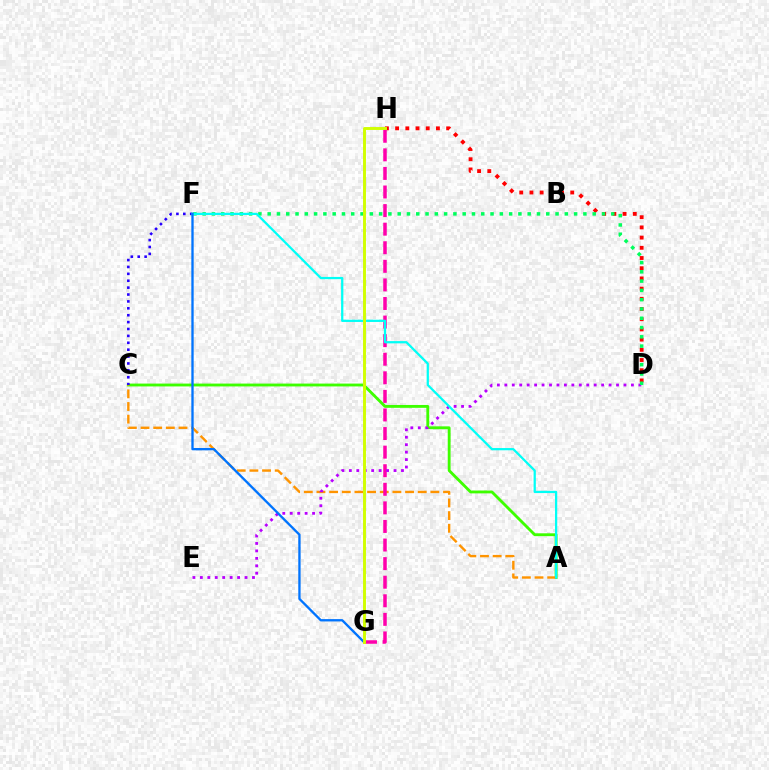{('A', 'C'): [{'color': '#3dff00', 'line_style': 'solid', 'thickness': 2.05}, {'color': '#ff9400', 'line_style': 'dashed', 'thickness': 1.72}], ('D', 'H'): [{'color': '#ff0000', 'line_style': 'dotted', 'thickness': 2.77}], ('G', 'H'): [{'color': '#ff00ac', 'line_style': 'dashed', 'thickness': 2.52}, {'color': '#d1ff00', 'line_style': 'solid', 'thickness': 2.1}], ('C', 'F'): [{'color': '#2500ff', 'line_style': 'dotted', 'thickness': 1.87}], ('D', 'E'): [{'color': '#b900ff', 'line_style': 'dotted', 'thickness': 2.02}], ('D', 'F'): [{'color': '#00ff5c', 'line_style': 'dotted', 'thickness': 2.52}], ('A', 'F'): [{'color': '#00fff6', 'line_style': 'solid', 'thickness': 1.62}], ('F', 'G'): [{'color': '#0074ff', 'line_style': 'solid', 'thickness': 1.68}]}